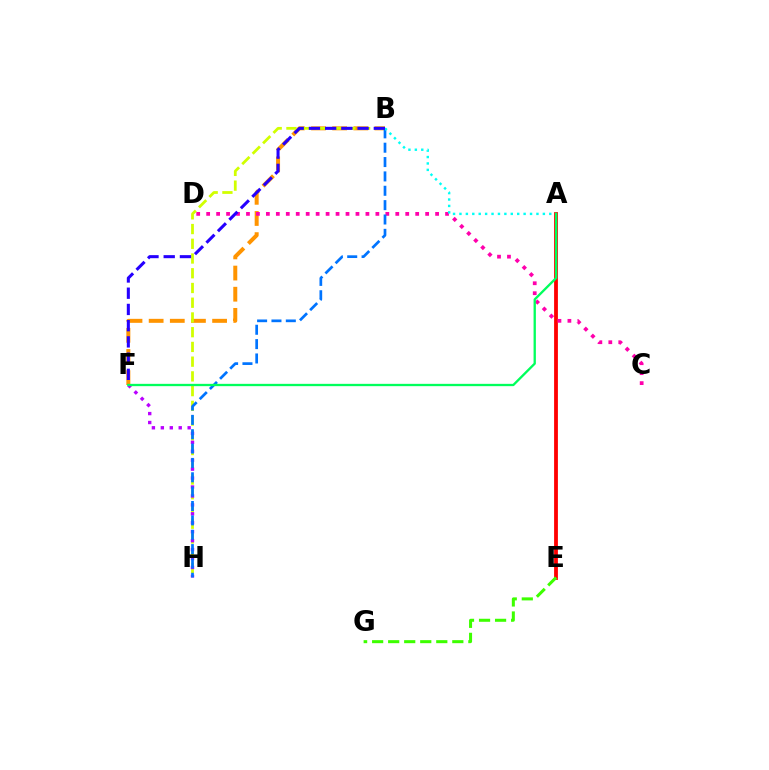{('B', 'F'): [{'color': '#ff9400', 'line_style': 'dashed', 'thickness': 2.87}, {'color': '#2500ff', 'line_style': 'dashed', 'thickness': 2.2}], ('B', 'H'): [{'color': '#d1ff00', 'line_style': 'dashed', 'thickness': 2.0}, {'color': '#0074ff', 'line_style': 'dashed', 'thickness': 1.95}], ('A', 'E'): [{'color': '#ff0000', 'line_style': 'solid', 'thickness': 2.74}], ('C', 'D'): [{'color': '#ff00ac', 'line_style': 'dotted', 'thickness': 2.7}], ('F', 'H'): [{'color': '#b900ff', 'line_style': 'dotted', 'thickness': 2.43}], ('A', 'B'): [{'color': '#00fff6', 'line_style': 'dotted', 'thickness': 1.74}], ('E', 'G'): [{'color': '#3dff00', 'line_style': 'dashed', 'thickness': 2.18}], ('A', 'F'): [{'color': '#00ff5c', 'line_style': 'solid', 'thickness': 1.67}]}